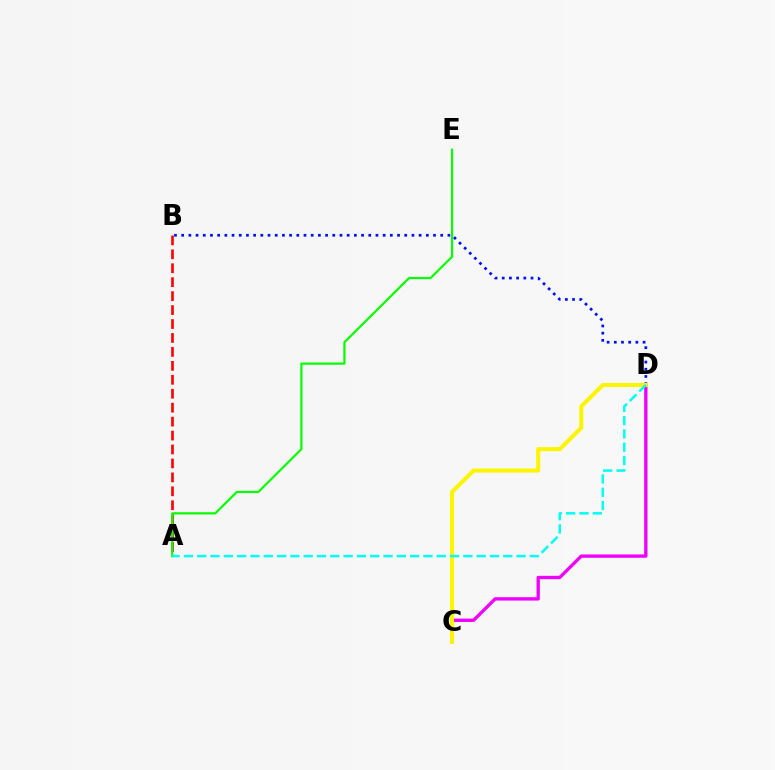{('C', 'D'): [{'color': '#ee00ff', 'line_style': 'solid', 'thickness': 2.4}, {'color': '#fcf500', 'line_style': 'solid', 'thickness': 2.92}], ('A', 'B'): [{'color': '#ff0000', 'line_style': 'dashed', 'thickness': 1.89}], ('A', 'E'): [{'color': '#08ff00', 'line_style': 'solid', 'thickness': 1.59}], ('B', 'D'): [{'color': '#0010ff', 'line_style': 'dotted', 'thickness': 1.95}], ('A', 'D'): [{'color': '#00fff6', 'line_style': 'dashed', 'thickness': 1.81}]}